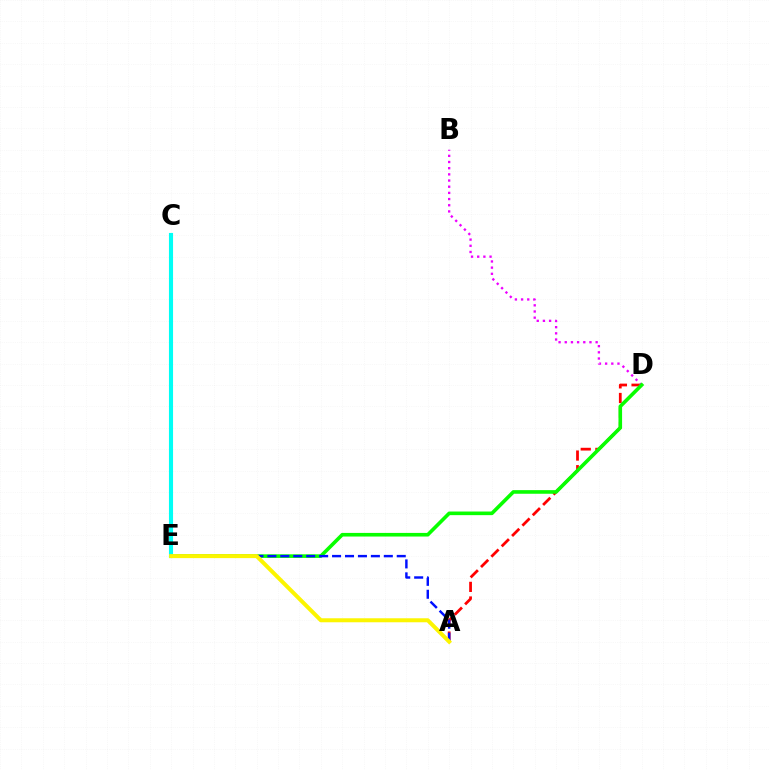{('A', 'D'): [{'color': '#ff0000', 'line_style': 'dashed', 'thickness': 1.99}], ('B', 'D'): [{'color': '#ee00ff', 'line_style': 'dotted', 'thickness': 1.68}], ('D', 'E'): [{'color': '#08ff00', 'line_style': 'solid', 'thickness': 2.61}], ('C', 'E'): [{'color': '#00fff6', 'line_style': 'solid', 'thickness': 2.95}], ('A', 'E'): [{'color': '#0010ff', 'line_style': 'dashed', 'thickness': 1.76}, {'color': '#fcf500', 'line_style': 'solid', 'thickness': 2.88}]}